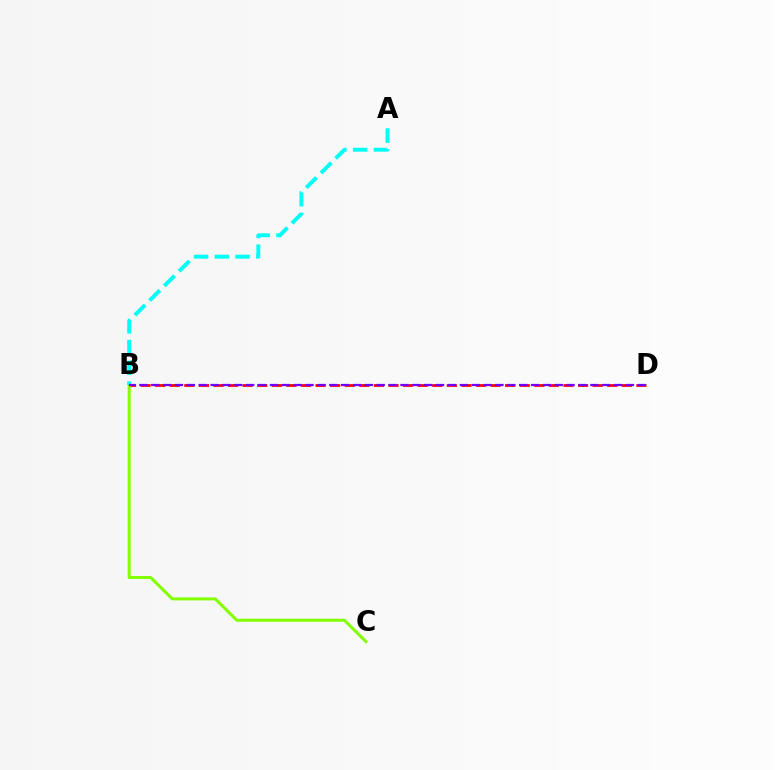{('B', 'D'): [{'color': '#ff0000', 'line_style': 'dashed', 'thickness': 1.98}, {'color': '#7200ff', 'line_style': 'dashed', 'thickness': 1.61}], ('B', 'C'): [{'color': '#84ff00', 'line_style': 'solid', 'thickness': 2.16}], ('A', 'B'): [{'color': '#00fff6', 'line_style': 'dashed', 'thickness': 2.82}]}